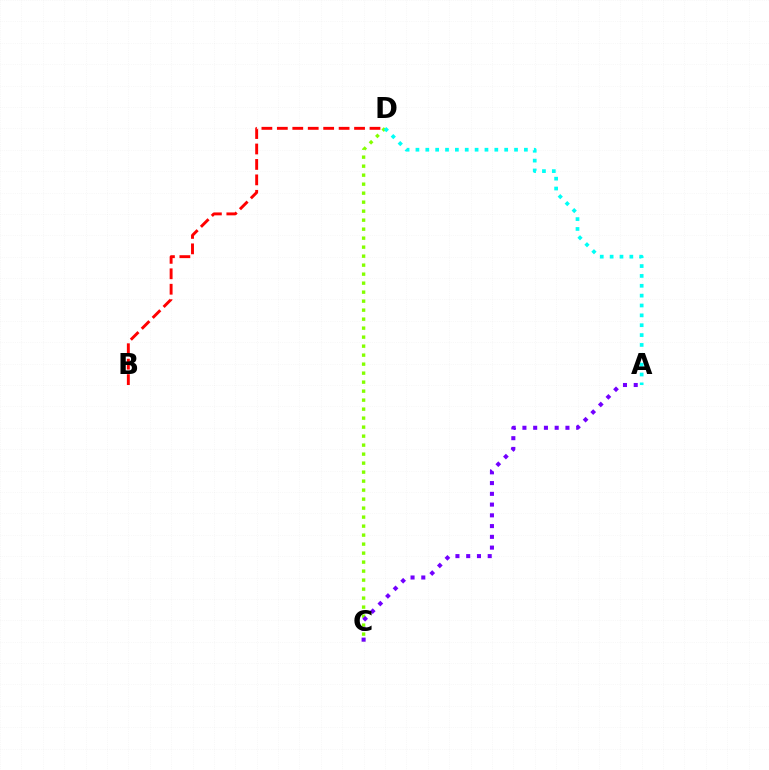{('B', 'D'): [{'color': '#ff0000', 'line_style': 'dashed', 'thickness': 2.1}], ('C', 'D'): [{'color': '#84ff00', 'line_style': 'dotted', 'thickness': 2.45}], ('A', 'C'): [{'color': '#7200ff', 'line_style': 'dotted', 'thickness': 2.92}], ('A', 'D'): [{'color': '#00fff6', 'line_style': 'dotted', 'thickness': 2.68}]}